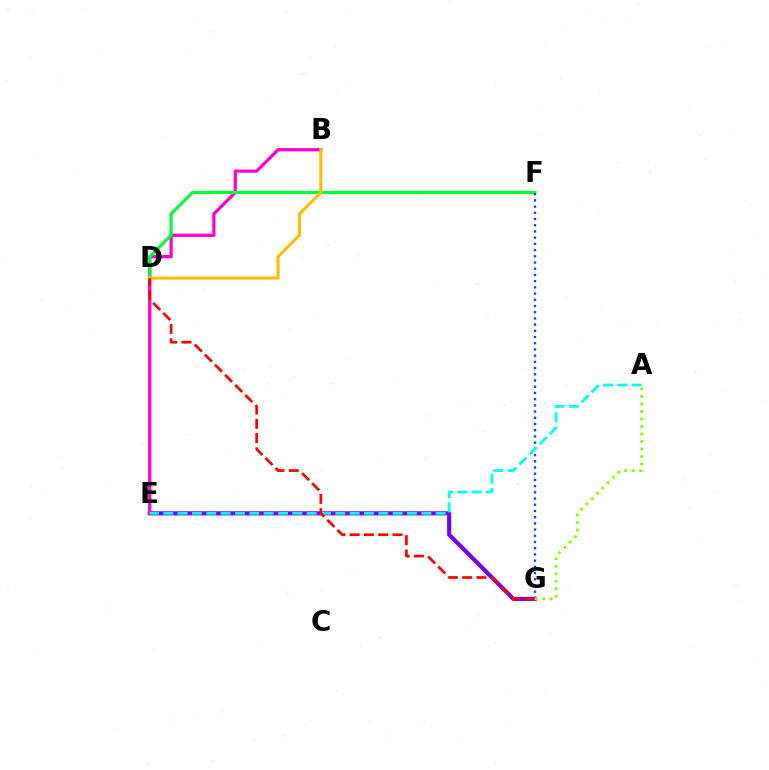{('E', 'G'): [{'color': '#7200ff', 'line_style': 'solid', 'thickness': 2.97}], ('B', 'E'): [{'color': '#ff00cf', 'line_style': 'solid', 'thickness': 2.34}], ('D', 'F'): [{'color': '#00ff39', 'line_style': 'solid', 'thickness': 2.32}], ('B', 'D'): [{'color': '#ffbd00', 'line_style': 'solid', 'thickness': 2.2}], ('F', 'G'): [{'color': '#004bff', 'line_style': 'dotted', 'thickness': 1.69}], ('A', 'E'): [{'color': '#00fff6', 'line_style': 'dashed', 'thickness': 1.95}], ('D', 'G'): [{'color': '#ff0000', 'line_style': 'dashed', 'thickness': 1.94}], ('A', 'G'): [{'color': '#84ff00', 'line_style': 'dotted', 'thickness': 2.04}]}